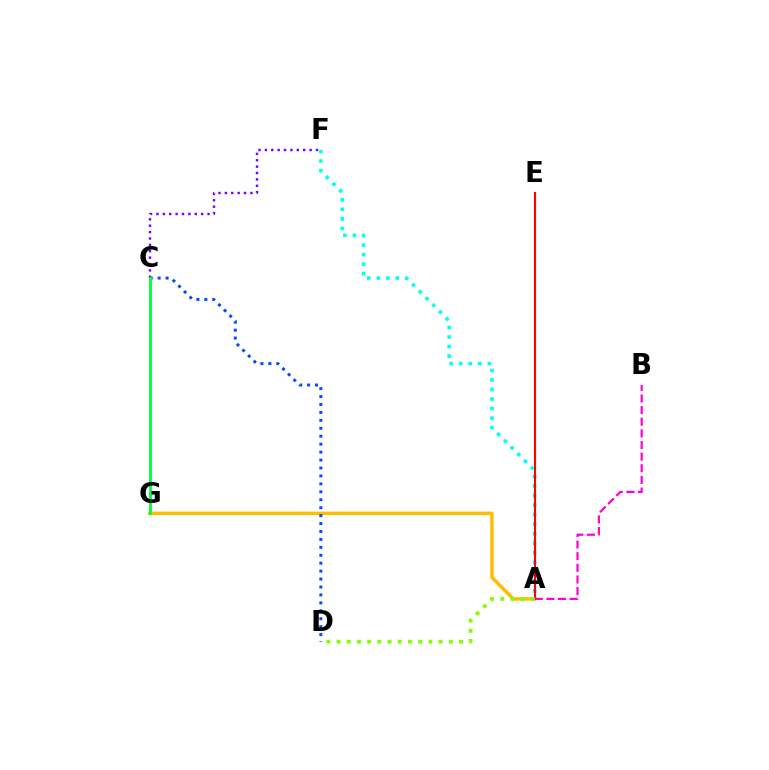{('C', 'F'): [{'color': '#7200ff', 'line_style': 'dotted', 'thickness': 1.74}], ('A', 'G'): [{'color': '#ffbd00', 'line_style': 'solid', 'thickness': 2.49}], ('C', 'D'): [{'color': '#004bff', 'line_style': 'dotted', 'thickness': 2.16}], ('C', 'G'): [{'color': '#00ff39', 'line_style': 'solid', 'thickness': 2.05}], ('A', 'F'): [{'color': '#00fff6', 'line_style': 'dotted', 'thickness': 2.59}], ('A', 'E'): [{'color': '#ff0000', 'line_style': 'solid', 'thickness': 1.54}], ('A', 'B'): [{'color': '#ff00cf', 'line_style': 'dashed', 'thickness': 1.58}], ('A', 'D'): [{'color': '#84ff00', 'line_style': 'dotted', 'thickness': 2.77}]}